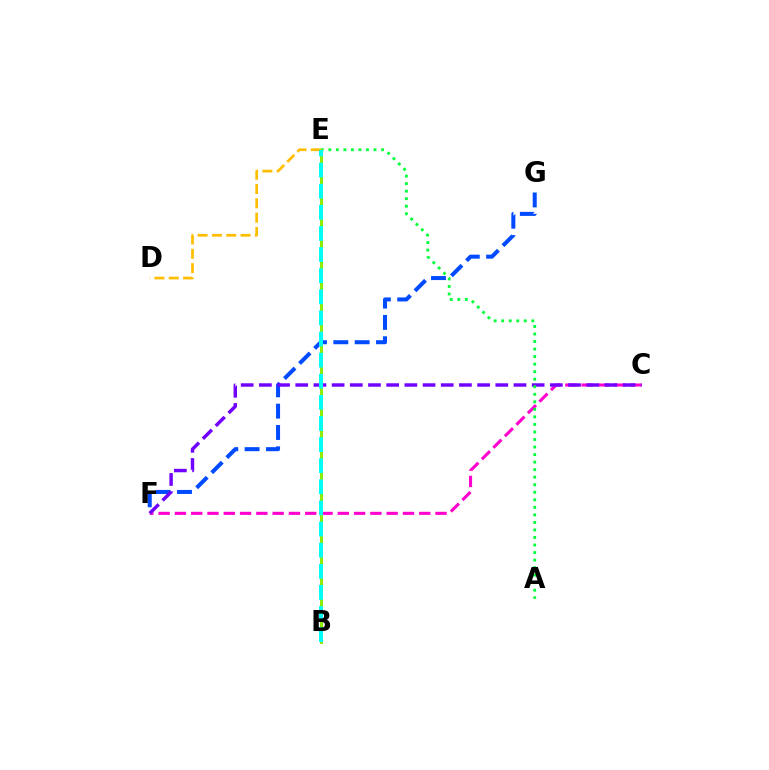{('C', 'F'): [{'color': '#ff00cf', 'line_style': 'dashed', 'thickness': 2.21}, {'color': '#7200ff', 'line_style': 'dashed', 'thickness': 2.47}], ('F', 'G'): [{'color': '#004bff', 'line_style': 'dashed', 'thickness': 2.9}], ('B', 'E'): [{'color': '#ff0000', 'line_style': 'solid', 'thickness': 1.89}, {'color': '#84ff00', 'line_style': 'solid', 'thickness': 1.96}, {'color': '#00fff6', 'line_style': 'dashed', 'thickness': 2.87}], ('A', 'E'): [{'color': '#00ff39', 'line_style': 'dotted', 'thickness': 2.05}], ('D', 'E'): [{'color': '#ffbd00', 'line_style': 'dashed', 'thickness': 1.95}]}